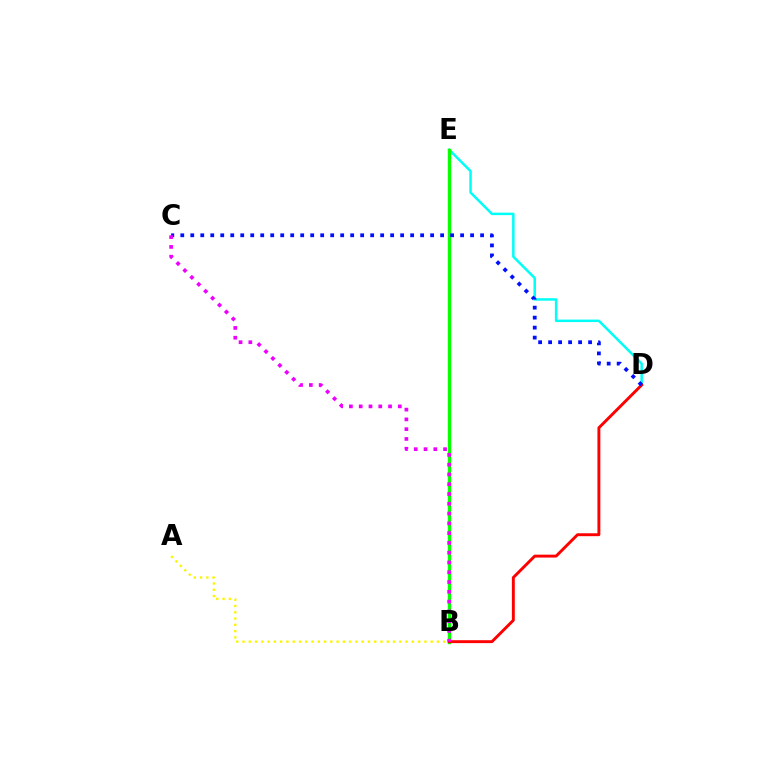{('A', 'B'): [{'color': '#fcf500', 'line_style': 'dotted', 'thickness': 1.7}], ('D', 'E'): [{'color': '#00fff6', 'line_style': 'solid', 'thickness': 1.8}], ('B', 'E'): [{'color': '#08ff00', 'line_style': 'solid', 'thickness': 2.45}], ('B', 'D'): [{'color': '#ff0000', 'line_style': 'solid', 'thickness': 2.09}], ('C', 'D'): [{'color': '#0010ff', 'line_style': 'dotted', 'thickness': 2.72}], ('B', 'C'): [{'color': '#ee00ff', 'line_style': 'dotted', 'thickness': 2.66}]}